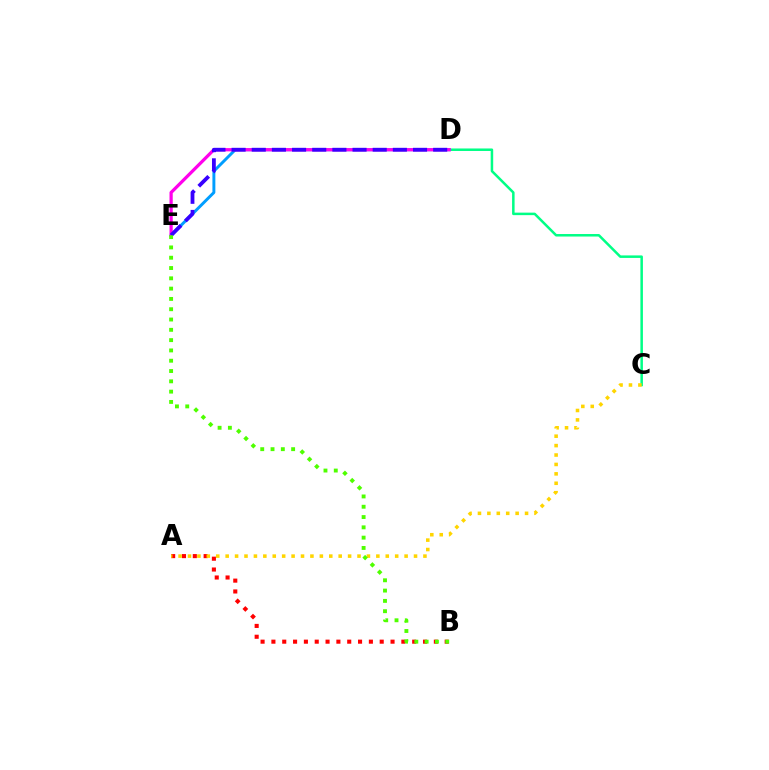{('C', 'D'): [{'color': '#00ff86', 'line_style': 'solid', 'thickness': 1.81}], ('D', 'E'): [{'color': '#009eff', 'line_style': 'solid', 'thickness': 2.12}, {'color': '#ff00ed', 'line_style': 'solid', 'thickness': 2.33}, {'color': '#3700ff', 'line_style': 'dashed', 'thickness': 2.74}], ('A', 'B'): [{'color': '#ff0000', 'line_style': 'dotted', 'thickness': 2.94}], ('A', 'C'): [{'color': '#ffd500', 'line_style': 'dotted', 'thickness': 2.56}], ('B', 'E'): [{'color': '#4fff00', 'line_style': 'dotted', 'thickness': 2.8}]}